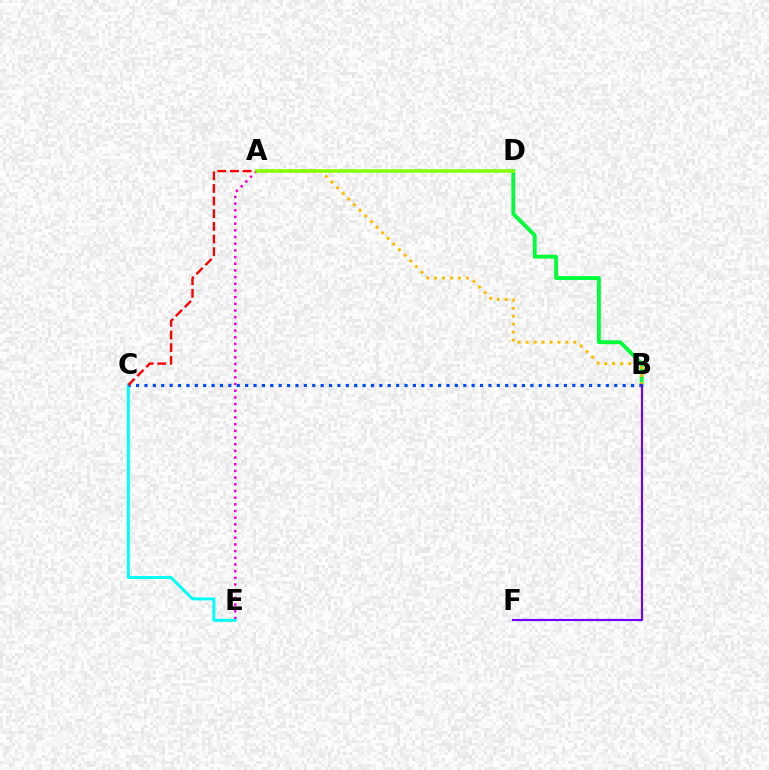{('A', 'E'): [{'color': '#ff00cf', 'line_style': 'dotted', 'thickness': 1.82}], ('B', 'D'): [{'color': '#00ff39', 'line_style': 'solid', 'thickness': 2.78}], ('C', 'E'): [{'color': '#00fff6', 'line_style': 'solid', 'thickness': 2.15}], ('A', 'B'): [{'color': '#ffbd00', 'line_style': 'dotted', 'thickness': 2.16}], ('B', 'C'): [{'color': '#004bff', 'line_style': 'dotted', 'thickness': 2.28}], ('B', 'F'): [{'color': '#7200ff', 'line_style': 'solid', 'thickness': 1.57}], ('A', 'C'): [{'color': '#ff0000', 'line_style': 'dashed', 'thickness': 1.72}], ('A', 'D'): [{'color': '#84ff00', 'line_style': 'solid', 'thickness': 2.52}]}